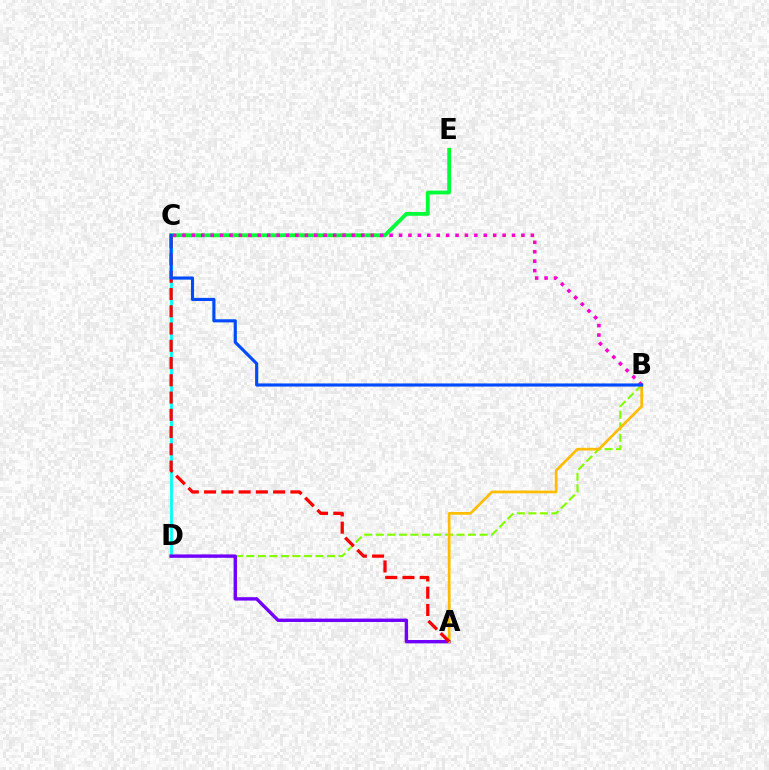{('C', 'D'): [{'color': '#00fff6', 'line_style': 'solid', 'thickness': 2.0}], ('B', 'D'): [{'color': '#84ff00', 'line_style': 'dashed', 'thickness': 1.57}], ('A', 'D'): [{'color': '#7200ff', 'line_style': 'solid', 'thickness': 2.44}], ('A', 'B'): [{'color': '#ffbd00', 'line_style': 'solid', 'thickness': 1.95}], ('C', 'E'): [{'color': '#00ff39', 'line_style': 'solid', 'thickness': 2.75}], ('B', 'C'): [{'color': '#ff00cf', 'line_style': 'dotted', 'thickness': 2.56}, {'color': '#004bff', 'line_style': 'solid', 'thickness': 2.26}], ('A', 'C'): [{'color': '#ff0000', 'line_style': 'dashed', 'thickness': 2.34}]}